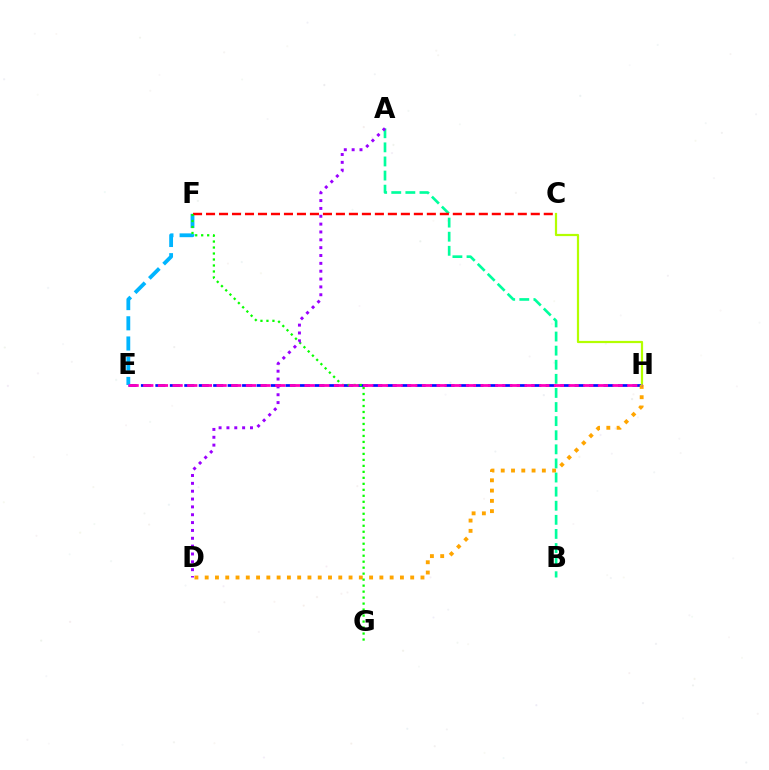{('E', 'H'): [{'color': '#0010ff', 'line_style': 'dashed', 'thickness': 1.96}, {'color': '#ff00bd', 'line_style': 'dashed', 'thickness': 1.99}], ('D', 'H'): [{'color': '#ffa500', 'line_style': 'dotted', 'thickness': 2.79}], ('E', 'F'): [{'color': '#00b5ff', 'line_style': 'dashed', 'thickness': 2.75}], ('A', 'B'): [{'color': '#00ff9d', 'line_style': 'dashed', 'thickness': 1.92}], ('C', 'F'): [{'color': '#ff0000', 'line_style': 'dashed', 'thickness': 1.76}], ('F', 'G'): [{'color': '#08ff00', 'line_style': 'dotted', 'thickness': 1.63}], ('A', 'D'): [{'color': '#9b00ff', 'line_style': 'dotted', 'thickness': 2.13}], ('C', 'H'): [{'color': '#b3ff00', 'line_style': 'solid', 'thickness': 1.59}]}